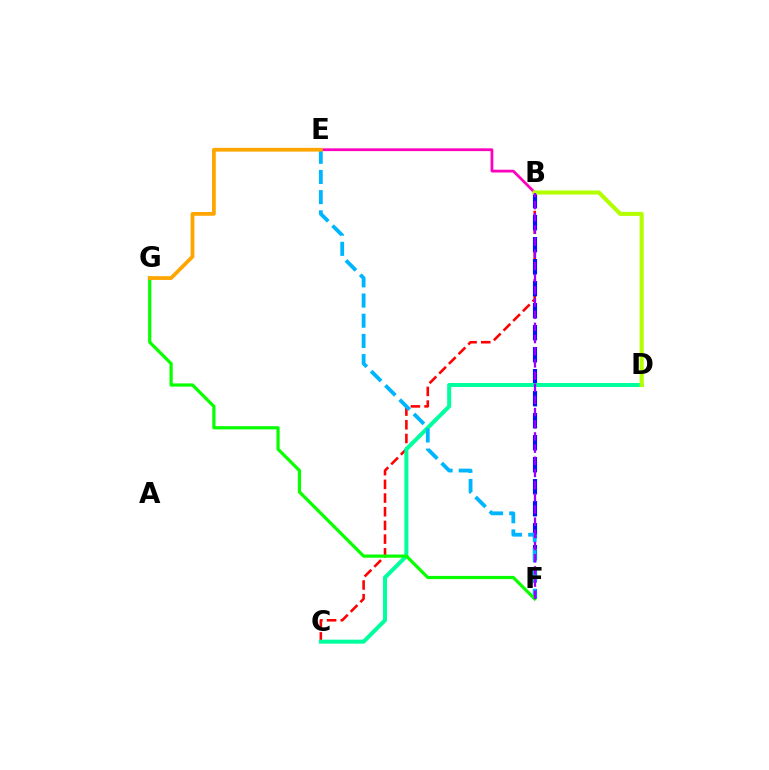{('B', 'C'): [{'color': '#ff0000', 'line_style': 'dashed', 'thickness': 1.86}], ('B', 'F'): [{'color': '#0010ff', 'line_style': 'dashed', 'thickness': 2.99}, {'color': '#9b00ff', 'line_style': 'dashed', 'thickness': 1.65}], ('B', 'E'): [{'color': '#ff00bd', 'line_style': 'solid', 'thickness': 1.99}], ('C', 'D'): [{'color': '#00ff9d', 'line_style': 'solid', 'thickness': 2.89}], ('E', 'F'): [{'color': '#00b5ff', 'line_style': 'dashed', 'thickness': 2.74}], ('B', 'D'): [{'color': '#b3ff00', 'line_style': 'solid', 'thickness': 2.94}], ('F', 'G'): [{'color': '#08ff00', 'line_style': 'solid', 'thickness': 2.31}], ('E', 'G'): [{'color': '#ffa500', 'line_style': 'solid', 'thickness': 2.72}]}